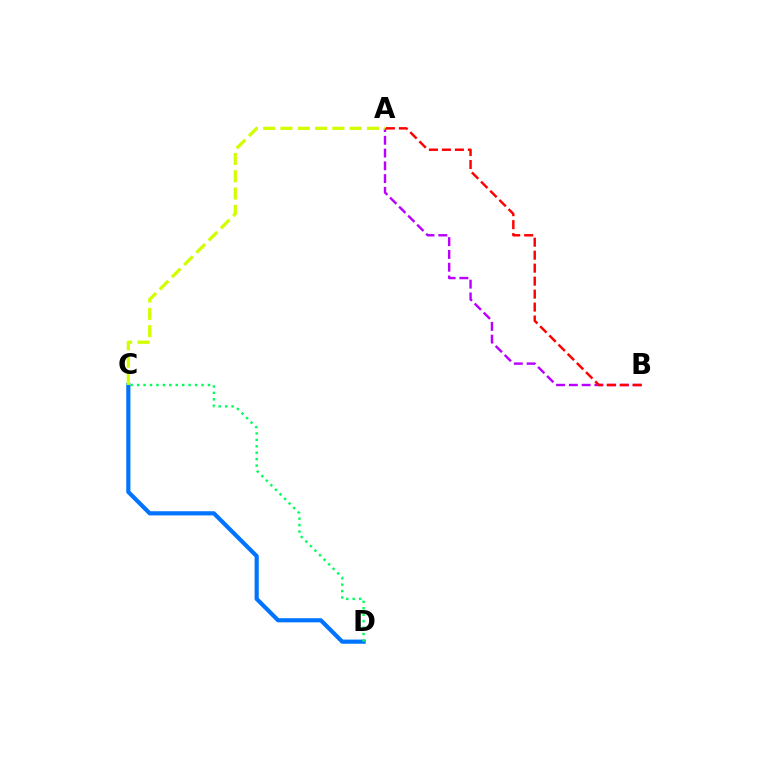{('C', 'D'): [{'color': '#0074ff', 'line_style': 'solid', 'thickness': 3.0}, {'color': '#00ff5c', 'line_style': 'dotted', 'thickness': 1.75}], ('A', 'B'): [{'color': '#b900ff', 'line_style': 'dashed', 'thickness': 1.74}, {'color': '#ff0000', 'line_style': 'dashed', 'thickness': 1.76}], ('A', 'C'): [{'color': '#d1ff00', 'line_style': 'dashed', 'thickness': 2.35}]}